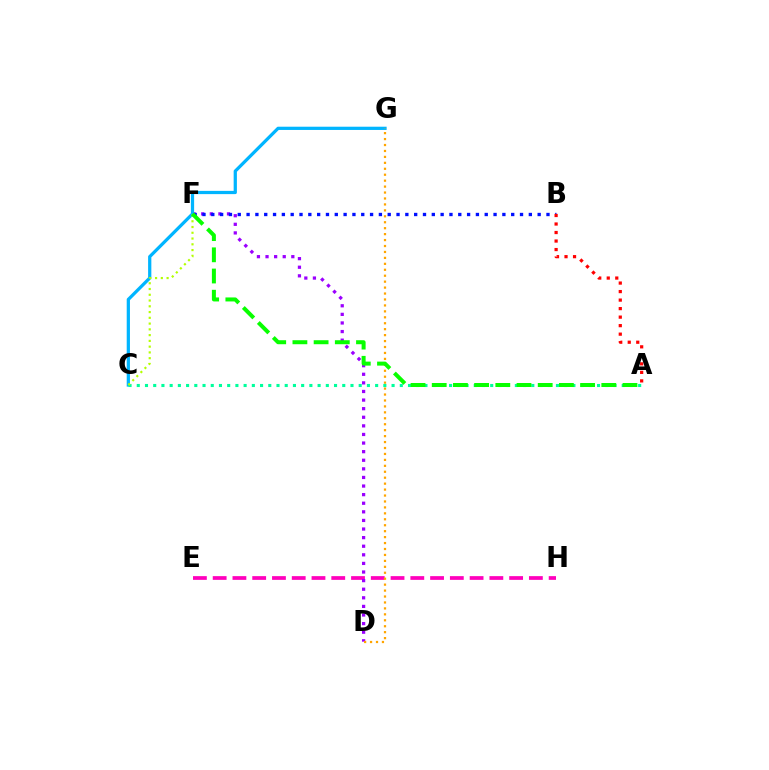{('E', 'H'): [{'color': '#ff00bd', 'line_style': 'dashed', 'thickness': 2.68}], ('D', 'F'): [{'color': '#9b00ff', 'line_style': 'dotted', 'thickness': 2.34}], ('B', 'F'): [{'color': '#0010ff', 'line_style': 'dotted', 'thickness': 2.4}], ('C', 'G'): [{'color': '#00b5ff', 'line_style': 'solid', 'thickness': 2.33}], ('D', 'G'): [{'color': '#ffa500', 'line_style': 'dotted', 'thickness': 1.61}], ('A', 'C'): [{'color': '#00ff9d', 'line_style': 'dotted', 'thickness': 2.23}], ('A', 'B'): [{'color': '#ff0000', 'line_style': 'dotted', 'thickness': 2.31}], ('C', 'F'): [{'color': '#b3ff00', 'line_style': 'dotted', 'thickness': 1.57}], ('A', 'F'): [{'color': '#08ff00', 'line_style': 'dashed', 'thickness': 2.88}]}